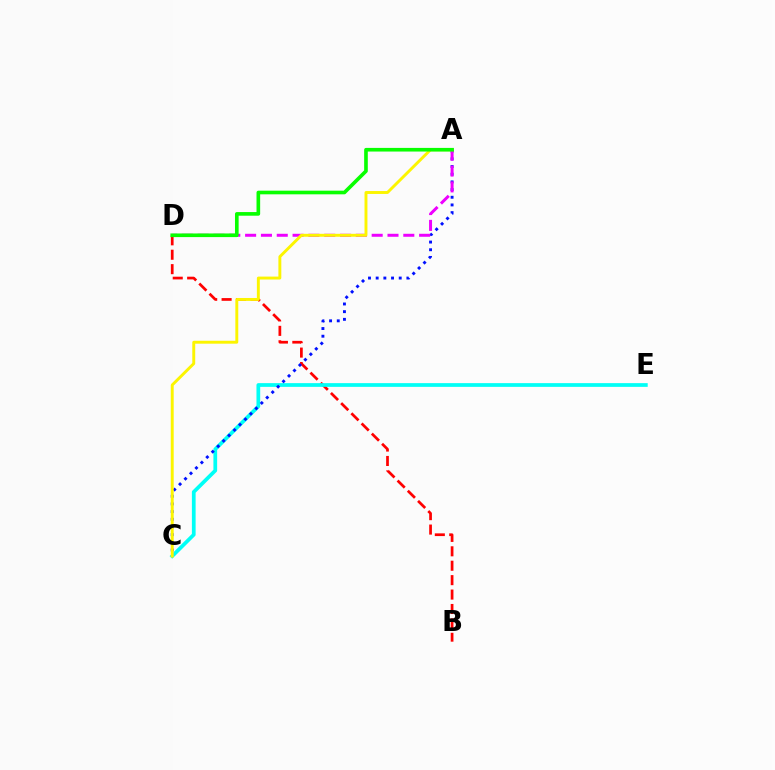{('B', 'D'): [{'color': '#ff0000', 'line_style': 'dashed', 'thickness': 1.96}], ('C', 'E'): [{'color': '#00fff6', 'line_style': 'solid', 'thickness': 2.68}], ('A', 'C'): [{'color': '#0010ff', 'line_style': 'dotted', 'thickness': 2.09}, {'color': '#fcf500', 'line_style': 'solid', 'thickness': 2.1}], ('A', 'D'): [{'color': '#ee00ff', 'line_style': 'dashed', 'thickness': 2.15}, {'color': '#08ff00', 'line_style': 'solid', 'thickness': 2.62}]}